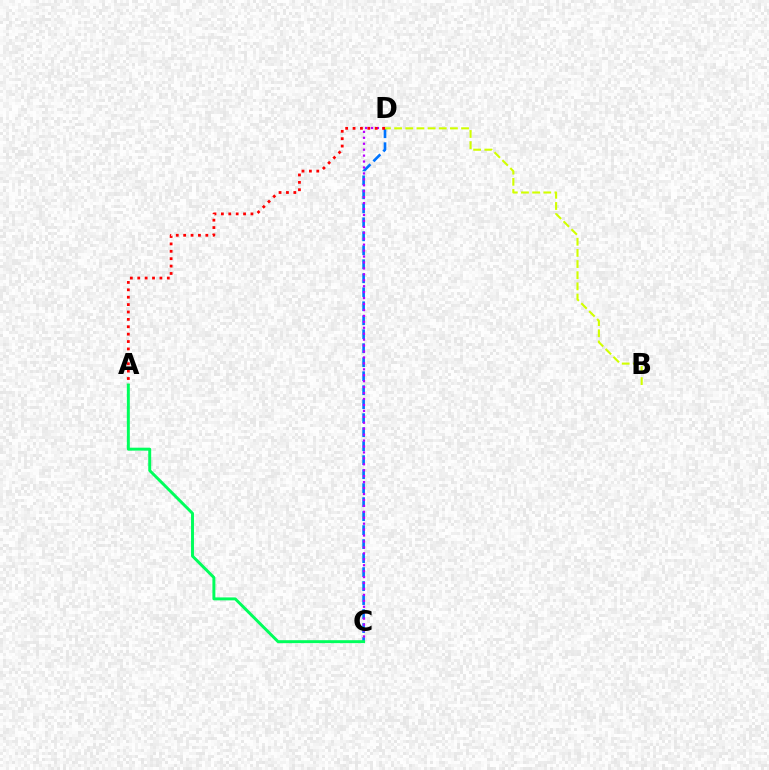{('C', 'D'): [{'color': '#0074ff', 'line_style': 'dashed', 'thickness': 1.9}, {'color': '#b900ff', 'line_style': 'dotted', 'thickness': 1.61}], ('A', 'D'): [{'color': '#ff0000', 'line_style': 'dotted', 'thickness': 2.01}], ('A', 'C'): [{'color': '#00ff5c', 'line_style': 'solid', 'thickness': 2.12}], ('B', 'D'): [{'color': '#d1ff00', 'line_style': 'dashed', 'thickness': 1.52}]}